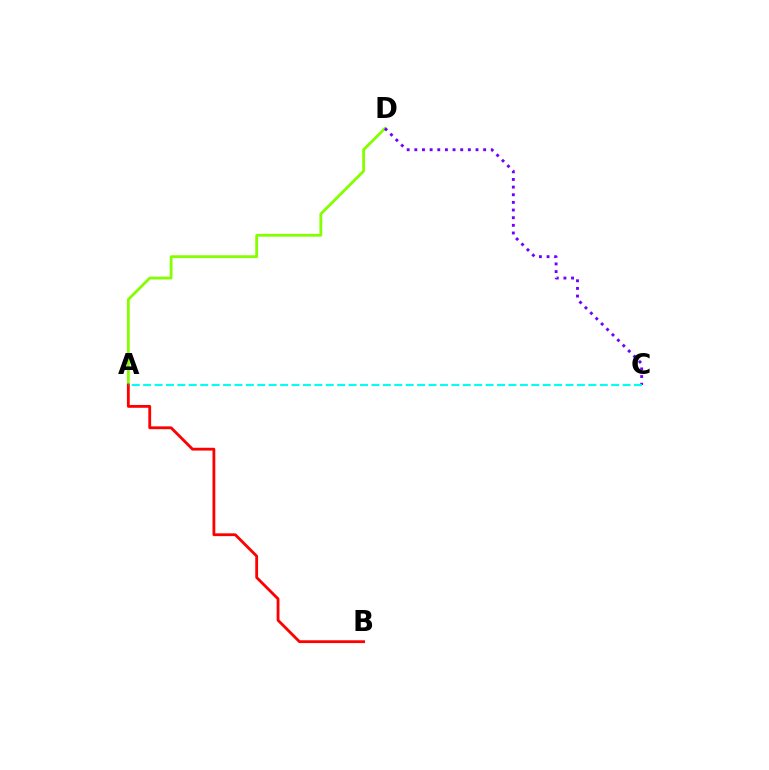{('A', 'D'): [{'color': '#84ff00', 'line_style': 'solid', 'thickness': 2.02}], ('A', 'B'): [{'color': '#ff0000', 'line_style': 'solid', 'thickness': 2.02}], ('C', 'D'): [{'color': '#7200ff', 'line_style': 'dotted', 'thickness': 2.08}], ('A', 'C'): [{'color': '#00fff6', 'line_style': 'dashed', 'thickness': 1.55}]}